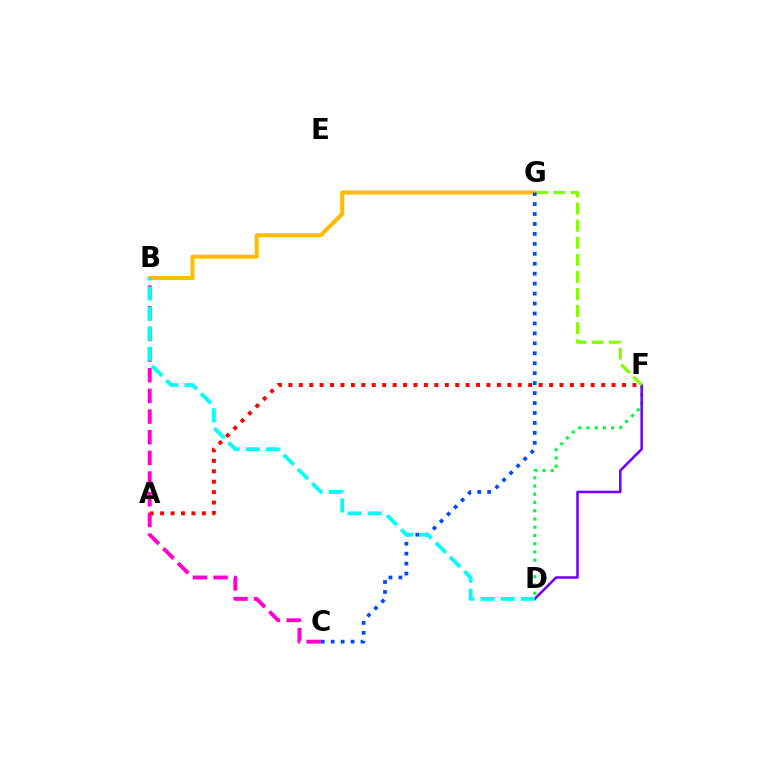{('B', 'G'): [{'color': '#ffbd00', 'line_style': 'solid', 'thickness': 2.94}], ('D', 'F'): [{'color': '#00ff39', 'line_style': 'dotted', 'thickness': 2.24}, {'color': '#7200ff', 'line_style': 'solid', 'thickness': 1.84}], ('F', 'G'): [{'color': '#84ff00', 'line_style': 'dashed', 'thickness': 2.32}], ('B', 'C'): [{'color': '#ff00cf', 'line_style': 'dashed', 'thickness': 2.81}], ('C', 'G'): [{'color': '#004bff', 'line_style': 'dotted', 'thickness': 2.7}], ('B', 'D'): [{'color': '#00fff6', 'line_style': 'dashed', 'thickness': 2.73}], ('A', 'F'): [{'color': '#ff0000', 'line_style': 'dotted', 'thickness': 2.83}]}